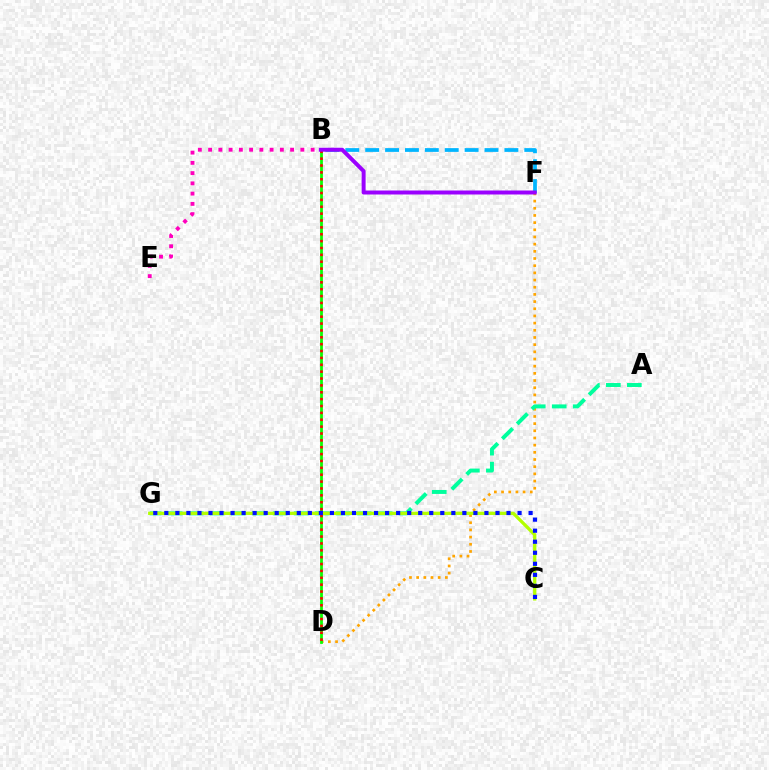{('B', 'E'): [{'color': '#ff00bd', 'line_style': 'dotted', 'thickness': 2.78}], ('D', 'F'): [{'color': '#ffa500', 'line_style': 'dotted', 'thickness': 1.95}], ('A', 'G'): [{'color': '#00ff9d', 'line_style': 'dashed', 'thickness': 2.85}], ('B', 'D'): [{'color': '#08ff00', 'line_style': 'solid', 'thickness': 2.0}, {'color': '#ff0000', 'line_style': 'dotted', 'thickness': 1.87}], ('C', 'G'): [{'color': '#b3ff00', 'line_style': 'solid', 'thickness': 2.37}, {'color': '#0010ff', 'line_style': 'dotted', 'thickness': 3.0}], ('B', 'F'): [{'color': '#00b5ff', 'line_style': 'dashed', 'thickness': 2.7}, {'color': '#9b00ff', 'line_style': 'solid', 'thickness': 2.87}]}